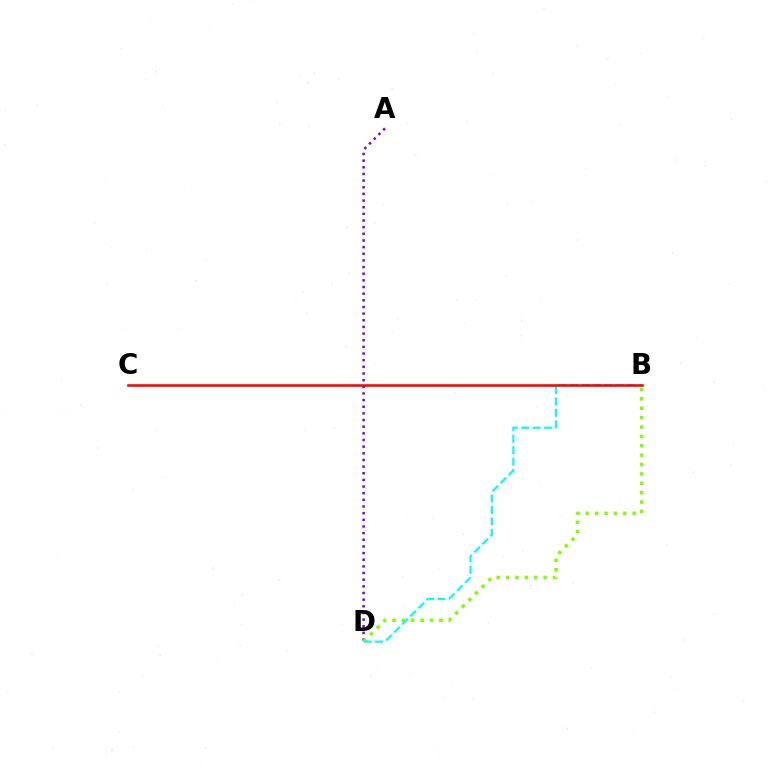{('A', 'D'): [{'color': '#7200ff', 'line_style': 'dotted', 'thickness': 1.81}], ('B', 'D'): [{'color': '#84ff00', 'line_style': 'dotted', 'thickness': 2.55}, {'color': '#00fff6', 'line_style': 'dashed', 'thickness': 1.55}], ('B', 'C'): [{'color': '#ff0000', 'line_style': 'solid', 'thickness': 1.85}]}